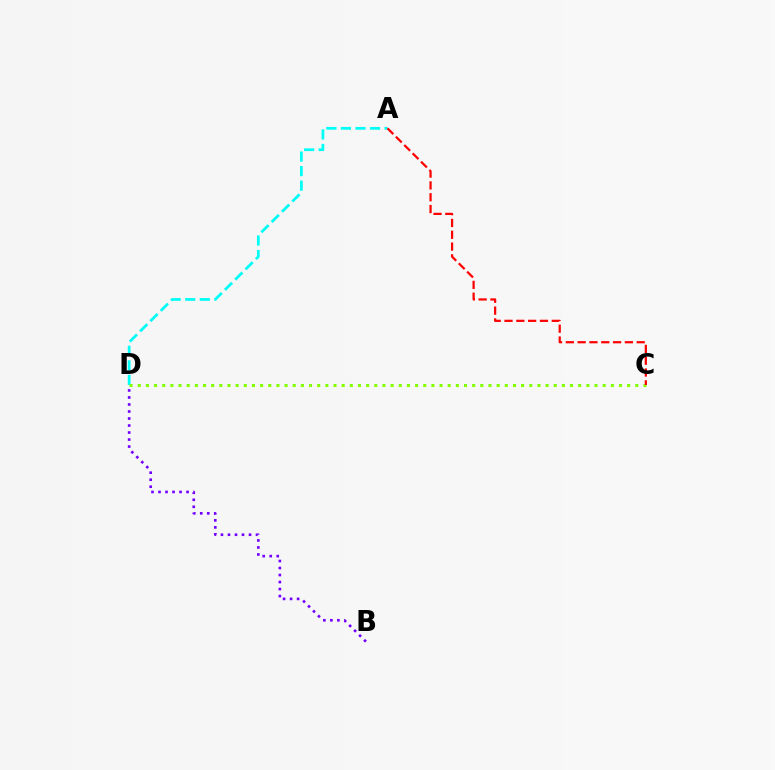{('A', 'D'): [{'color': '#00fff6', 'line_style': 'dashed', 'thickness': 1.98}], ('B', 'D'): [{'color': '#7200ff', 'line_style': 'dotted', 'thickness': 1.91}], ('C', 'D'): [{'color': '#84ff00', 'line_style': 'dotted', 'thickness': 2.22}], ('A', 'C'): [{'color': '#ff0000', 'line_style': 'dashed', 'thickness': 1.6}]}